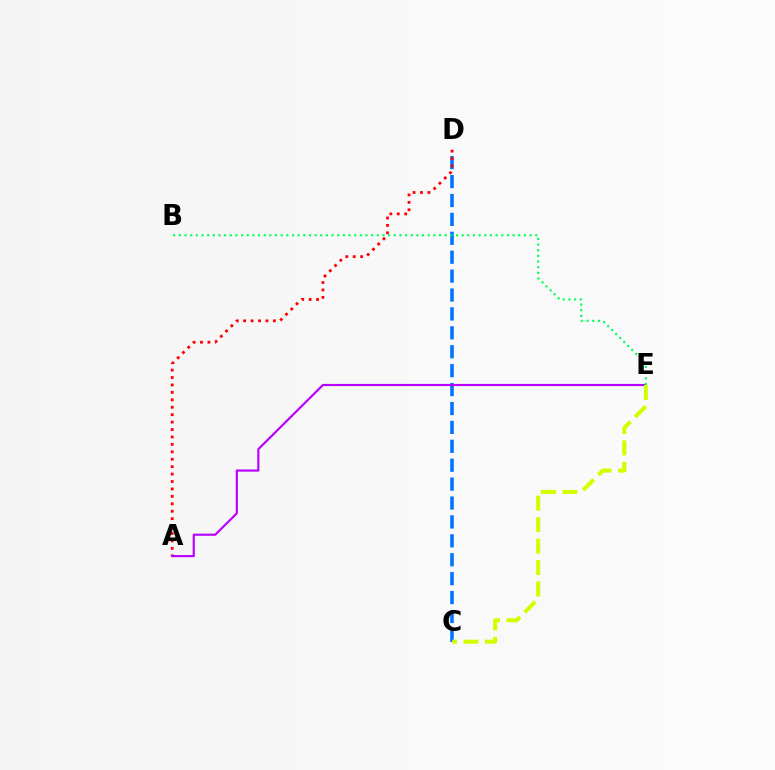{('C', 'D'): [{'color': '#0074ff', 'line_style': 'dashed', 'thickness': 2.57}], ('A', 'D'): [{'color': '#ff0000', 'line_style': 'dotted', 'thickness': 2.02}], ('A', 'E'): [{'color': '#b900ff', 'line_style': 'solid', 'thickness': 1.55}], ('C', 'E'): [{'color': '#d1ff00', 'line_style': 'dashed', 'thickness': 2.92}], ('B', 'E'): [{'color': '#00ff5c', 'line_style': 'dotted', 'thickness': 1.54}]}